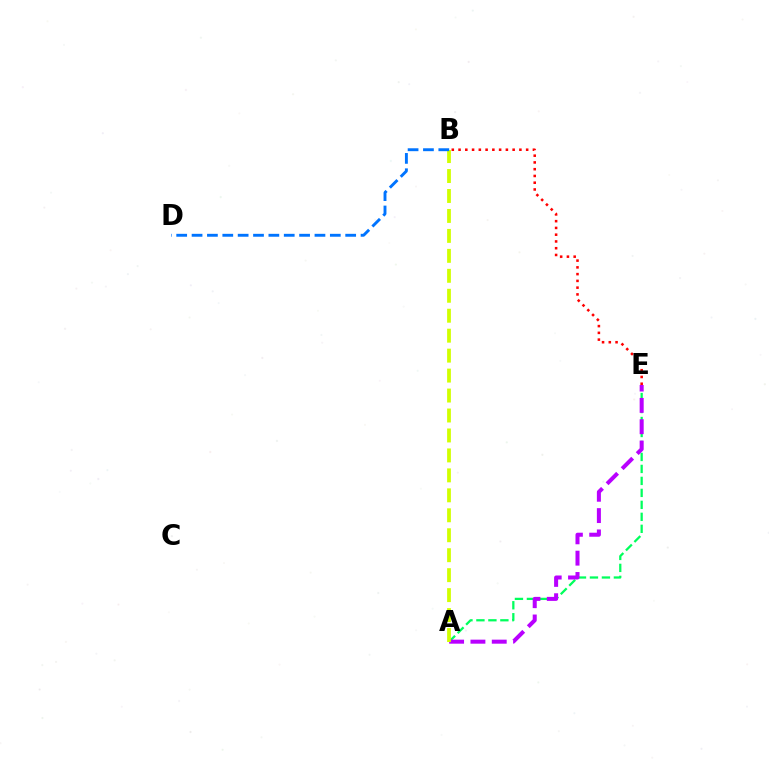{('A', 'E'): [{'color': '#00ff5c', 'line_style': 'dashed', 'thickness': 1.63}, {'color': '#b900ff', 'line_style': 'dashed', 'thickness': 2.9}], ('A', 'B'): [{'color': '#d1ff00', 'line_style': 'dashed', 'thickness': 2.71}], ('B', 'E'): [{'color': '#ff0000', 'line_style': 'dotted', 'thickness': 1.84}], ('B', 'D'): [{'color': '#0074ff', 'line_style': 'dashed', 'thickness': 2.09}]}